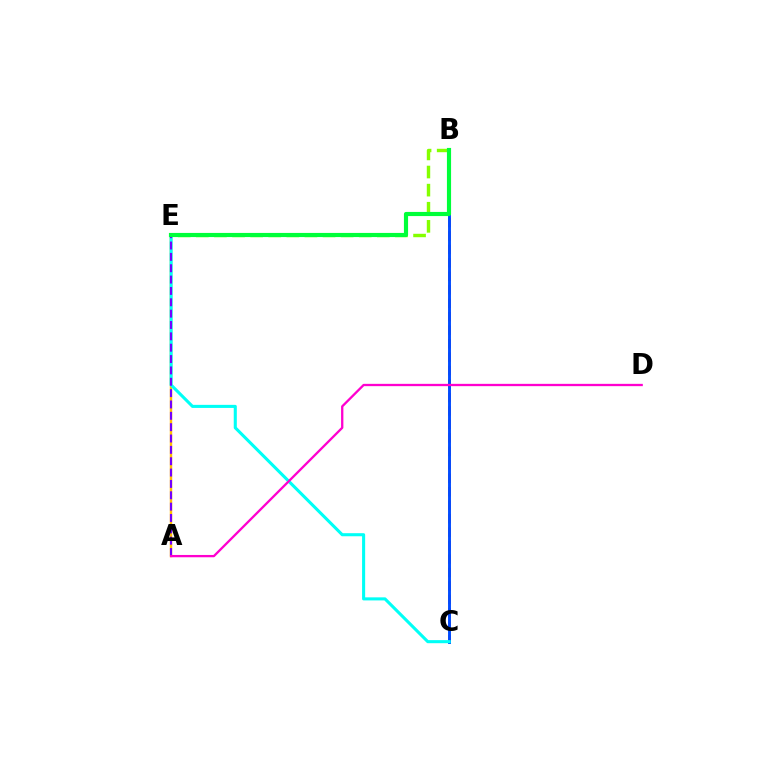{('B', 'E'): [{'color': '#84ff00', 'line_style': 'dashed', 'thickness': 2.46}, {'color': '#00ff39', 'line_style': 'solid', 'thickness': 2.99}], ('A', 'E'): [{'color': '#ffbd00', 'line_style': 'solid', 'thickness': 1.75}, {'color': '#7200ff', 'line_style': 'dashed', 'thickness': 1.54}], ('B', 'C'): [{'color': '#ff0000', 'line_style': 'dashed', 'thickness': 1.83}, {'color': '#004bff', 'line_style': 'solid', 'thickness': 2.1}], ('C', 'E'): [{'color': '#00fff6', 'line_style': 'solid', 'thickness': 2.21}], ('A', 'D'): [{'color': '#ff00cf', 'line_style': 'solid', 'thickness': 1.66}]}